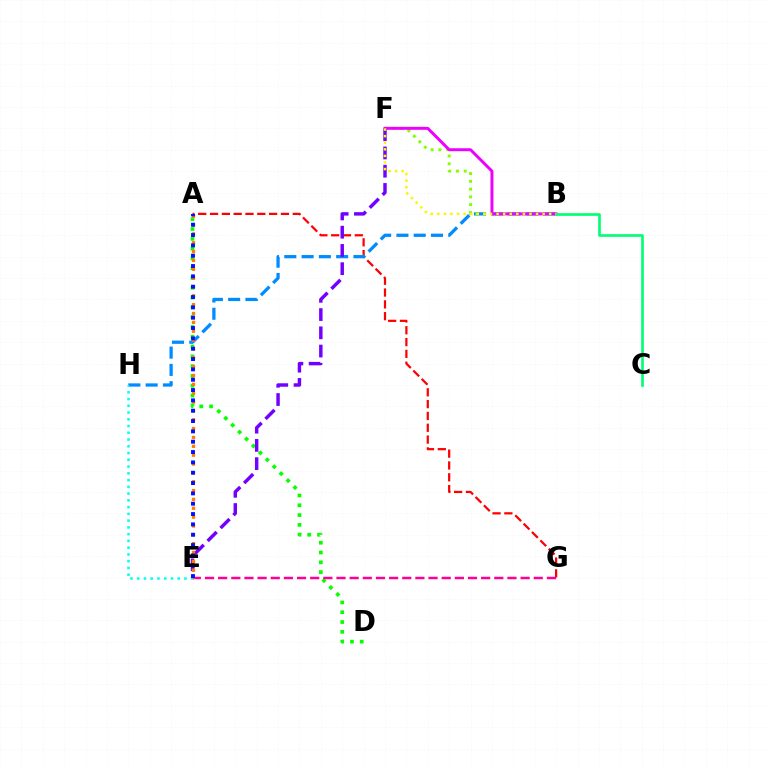{('A', 'D'): [{'color': '#08ff00', 'line_style': 'dotted', 'thickness': 2.66}], ('A', 'G'): [{'color': '#ff0000', 'line_style': 'dashed', 'thickness': 1.61}], ('B', 'H'): [{'color': '#008cff', 'line_style': 'dashed', 'thickness': 2.35}], ('E', 'H'): [{'color': '#00fff6', 'line_style': 'dotted', 'thickness': 1.84}], ('E', 'G'): [{'color': '#ff0094', 'line_style': 'dashed', 'thickness': 1.79}], ('E', 'F'): [{'color': '#7200ff', 'line_style': 'dashed', 'thickness': 2.48}], ('A', 'E'): [{'color': '#ff7c00', 'line_style': 'dotted', 'thickness': 2.4}, {'color': '#0010ff', 'line_style': 'dotted', 'thickness': 2.81}], ('B', 'F'): [{'color': '#84ff00', 'line_style': 'dotted', 'thickness': 2.11}, {'color': '#ee00ff', 'line_style': 'solid', 'thickness': 2.13}, {'color': '#fcf500', 'line_style': 'dotted', 'thickness': 1.79}], ('B', 'C'): [{'color': '#00ff74', 'line_style': 'solid', 'thickness': 1.92}]}